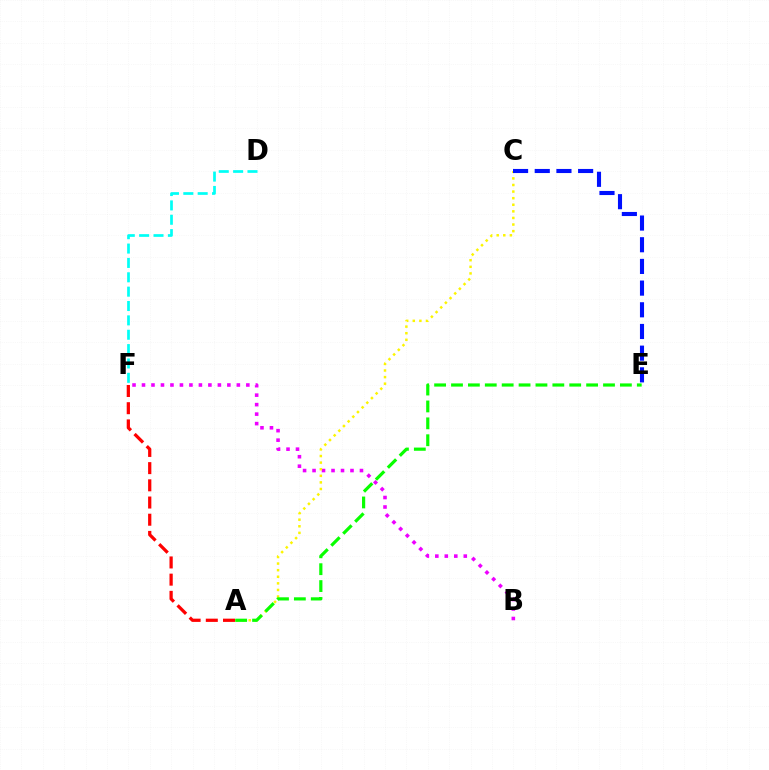{('B', 'F'): [{'color': '#ee00ff', 'line_style': 'dotted', 'thickness': 2.58}], ('D', 'F'): [{'color': '#00fff6', 'line_style': 'dashed', 'thickness': 1.95}], ('A', 'C'): [{'color': '#fcf500', 'line_style': 'dotted', 'thickness': 1.79}], ('A', 'F'): [{'color': '#ff0000', 'line_style': 'dashed', 'thickness': 2.34}], ('A', 'E'): [{'color': '#08ff00', 'line_style': 'dashed', 'thickness': 2.29}], ('C', 'E'): [{'color': '#0010ff', 'line_style': 'dashed', 'thickness': 2.95}]}